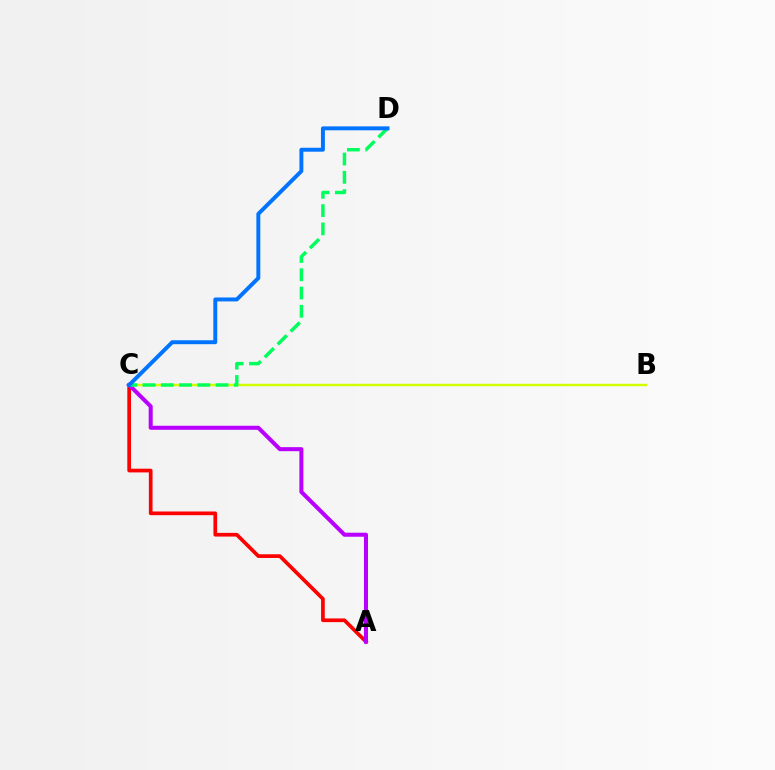{('A', 'C'): [{'color': '#ff0000', 'line_style': 'solid', 'thickness': 2.66}, {'color': '#b900ff', 'line_style': 'solid', 'thickness': 2.9}], ('B', 'C'): [{'color': '#d1ff00', 'line_style': 'solid', 'thickness': 1.76}], ('C', 'D'): [{'color': '#00ff5c', 'line_style': 'dashed', 'thickness': 2.48}, {'color': '#0074ff', 'line_style': 'solid', 'thickness': 2.83}]}